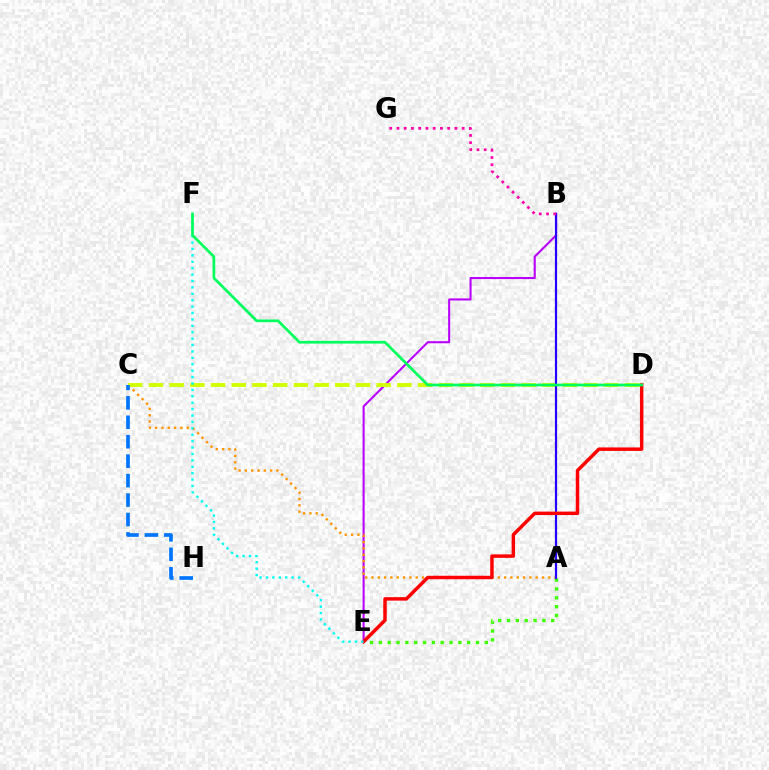{('A', 'E'): [{'color': '#3dff00', 'line_style': 'dotted', 'thickness': 2.4}], ('B', 'E'): [{'color': '#b900ff', 'line_style': 'solid', 'thickness': 1.5}], ('A', 'C'): [{'color': '#ff9400', 'line_style': 'dotted', 'thickness': 1.72}], ('C', 'D'): [{'color': '#d1ff00', 'line_style': 'dashed', 'thickness': 2.81}], ('A', 'B'): [{'color': '#2500ff', 'line_style': 'solid', 'thickness': 1.59}], ('D', 'E'): [{'color': '#ff0000', 'line_style': 'solid', 'thickness': 2.5}], ('C', 'H'): [{'color': '#0074ff', 'line_style': 'dashed', 'thickness': 2.64}], ('E', 'F'): [{'color': '#00fff6', 'line_style': 'dotted', 'thickness': 1.74}], ('D', 'F'): [{'color': '#00ff5c', 'line_style': 'solid', 'thickness': 1.95}], ('B', 'G'): [{'color': '#ff00ac', 'line_style': 'dotted', 'thickness': 1.97}]}